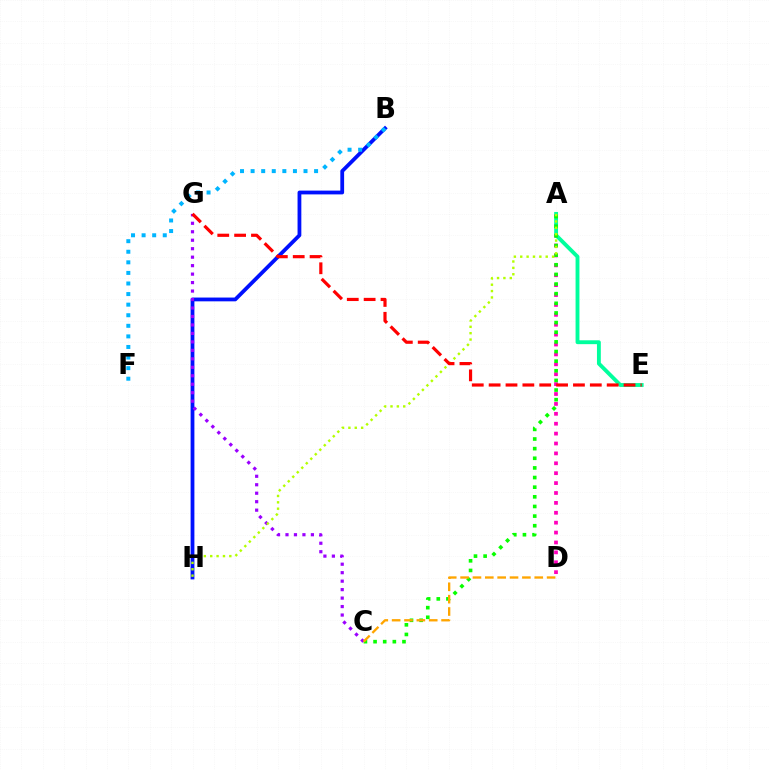{('A', 'D'): [{'color': '#ff00bd', 'line_style': 'dotted', 'thickness': 2.69}], ('A', 'E'): [{'color': '#00ff9d', 'line_style': 'solid', 'thickness': 2.78}], ('A', 'C'): [{'color': '#08ff00', 'line_style': 'dotted', 'thickness': 2.62}], ('B', 'H'): [{'color': '#0010ff', 'line_style': 'solid', 'thickness': 2.73}], ('C', 'G'): [{'color': '#9b00ff', 'line_style': 'dotted', 'thickness': 2.3}], ('B', 'F'): [{'color': '#00b5ff', 'line_style': 'dotted', 'thickness': 2.87}], ('A', 'H'): [{'color': '#b3ff00', 'line_style': 'dotted', 'thickness': 1.73}], ('C', 'D'): [{'color': '#ffa500', 'line_style': 'dashed', 'thickness': 1.68}], ('E', 'G'): [{'color': '#ff0000', 'line_style': 'dashed', 'thickness': 2.29}]}